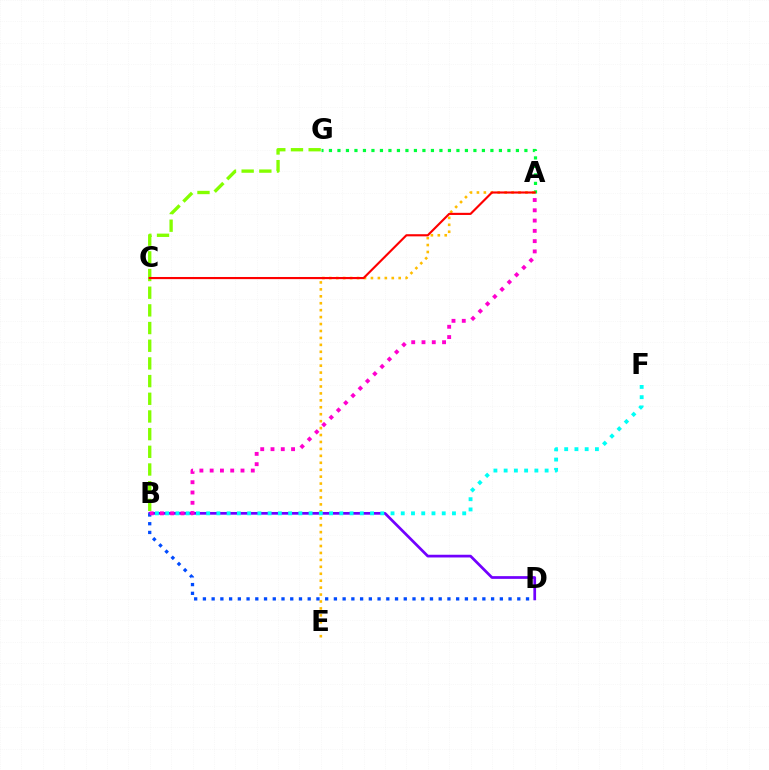{('B', 'G'): [{'color': '#84ff00', 'line_style': 'dashed', 'thickness': 2.4}], ('A', 'G'): [{'color': '#00ff39', 'line_style': 'dotted', 'thickness': 2.31}], ('B', 'D'): [{'color': '#7200ff', 'line_style': 'solid', 'thickness': 1.96}, {'color': '#004bff', 'line_style': 'dotted', 'thickness': 2.37}], ('A', 'E'): [{'color': '#ffbd00', 'line_style': 'dotted', 'thickness': 1.88}], ('A', 'C'): [{'color': '#ff0000', 'line_style': 'solid', 'thickness': 1.54}], ('A', 'B'): [{'color': '#ff00cf', 'line_style': 'dotted', 'thickness': 2.79}], ('B', 'F'): [{'color': '#00fff6', 'line_style': 'dotted', 'thickness': 2.78}]}